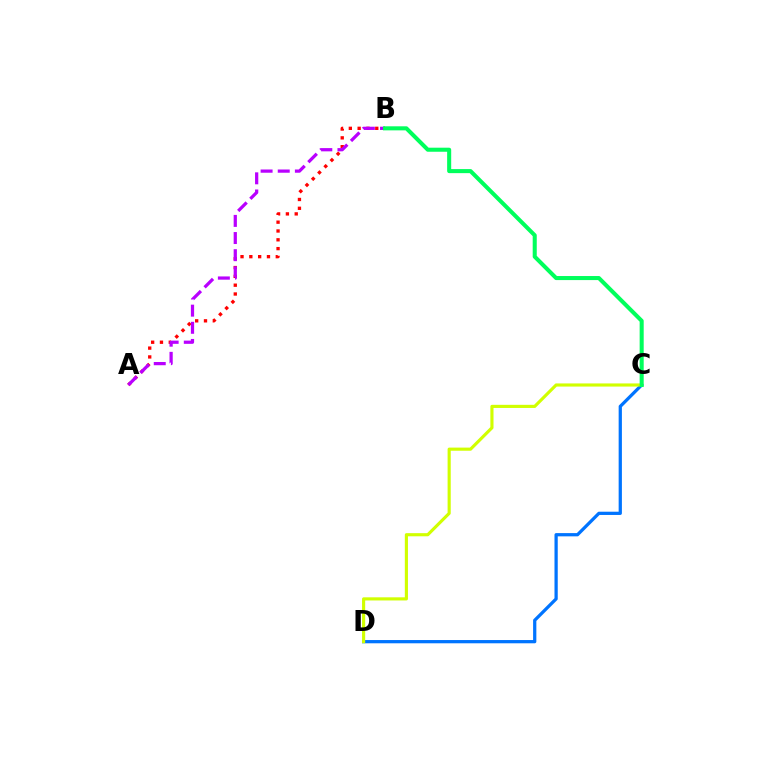{('C', 'D'): [{'color': '#0074ff', 'line_style': 'solid', 'thickness': 2.34}, {'color': '#d1ff00', 'line_style': 'solid', 'thickness': 2.26}], ('A', 'B'): [{'color': '#ff0000', 'line_style': 'dotted', 'thickness': 2.4}, {'color': '#b900ff', 'line_style': 'dashed', 'thickness': 2.33}], ('B', 'C'): [{'color': '#00ff5c', 'line_style': 'solid', 'thickness': 2.92}]}